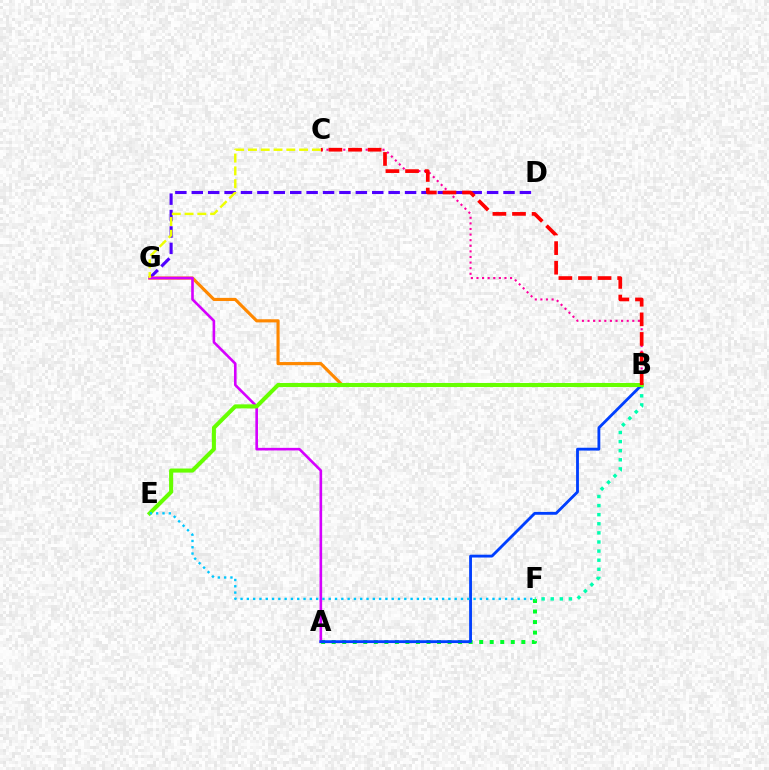{('D', 'G'): [{'color': '#4f00ff', 'line_style': 'dashed', 'thickness': 2.23}], ('B', 'C'): [{'color': '#ff00a0', 'line_style': 'dotted', 'thickness': 1.52}, {'color': '#ff0000', 'line_style': 'dashed', 'thickness': 2.66}], ('B', 'G'): [{'color': '#ff8800', 'line_style': 'solid', 'thickness': 2.26}], ('A', 'F'): [{'color': '#00ff27', 'line_style': 'dotted', 'thickness': 2.86}], ('A', 'G'): [{'color': '#d600ff', 'line_style': 'solid', 'thickness': 1.89}], ('B', 'F'): [{'color': '#00ffaf', 'line_style': 'dotted', 'thickness': 2.47}], ('A', 'B'): [{'color': '#003fff', 'line_style': 'solid', 'thickness': 2.04}], ('B', 'E'): [{'color': '#66ff00', 'line_style': 'solid', 'thickness': 2.92}], ('E', 'F'): [{'color': '#00c7ff', 'line_style': 'dotted', 'thickness': 1.71}], ('C', 'G'): [{'color': '#eeff00', 'line_style': 'dashed', 'thickness': 1.74}]}